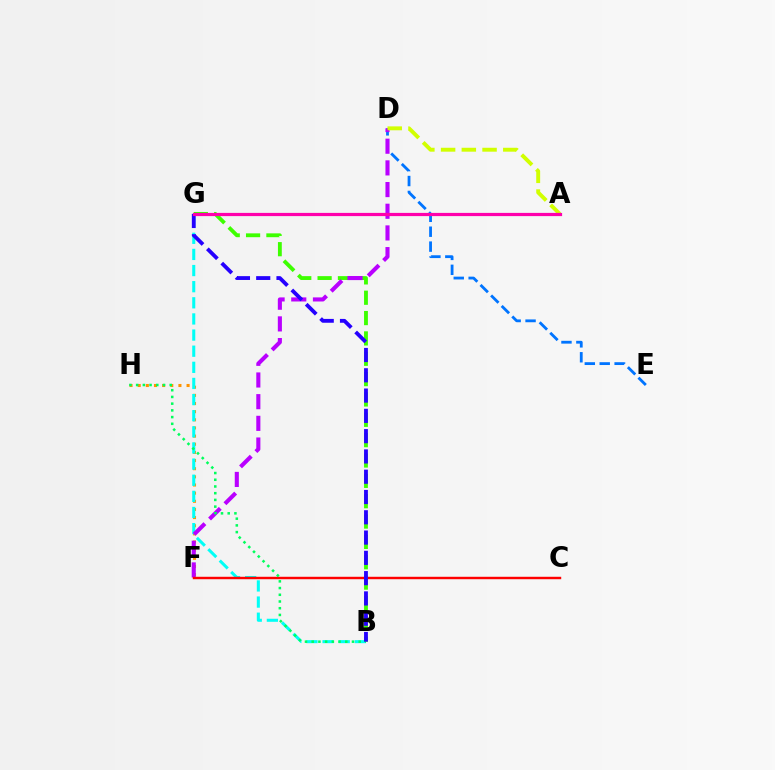{('D', 'E'): [{'color': '#0074ff', 'line_style': 'dashed', 'thickness': 2.03}], ('F', 'H'): [{'color': '#ff9400', 'line_style': 'dotted', 'thickness': 2.21}], ('B', 'G'): [{'color': '#00fff6', 'line_style': 'dashed', 'thickness': 2.19}, {'color': '#3dff00', 'line_style': 'dashed', 'thickness': 2.76}, {'color': '#2500ff', 'line_style': 'dashed', 'thickness': 2.76}], ('D', 'F'): [{'color': '#b900ff', 'line_style': 'dashed', 'thickness': 2.95}], ('C', 'F'): [{'color': '#ff0000', 'line_style': 'solid', 'thickness': 1.75}], ('B', 'H'): [{'color': '#00ff5c', 'line_style': 'dotted', 'thickness': 1.82}], ('A', 'D'): [{'color': '#d1ff00', 'line_style': 'dashed', 'thickness': 2.82}], ('A', 'G'): [{'color': '#ff00ac', 'line_style': 'solid', 'thickness': 2.31}]}